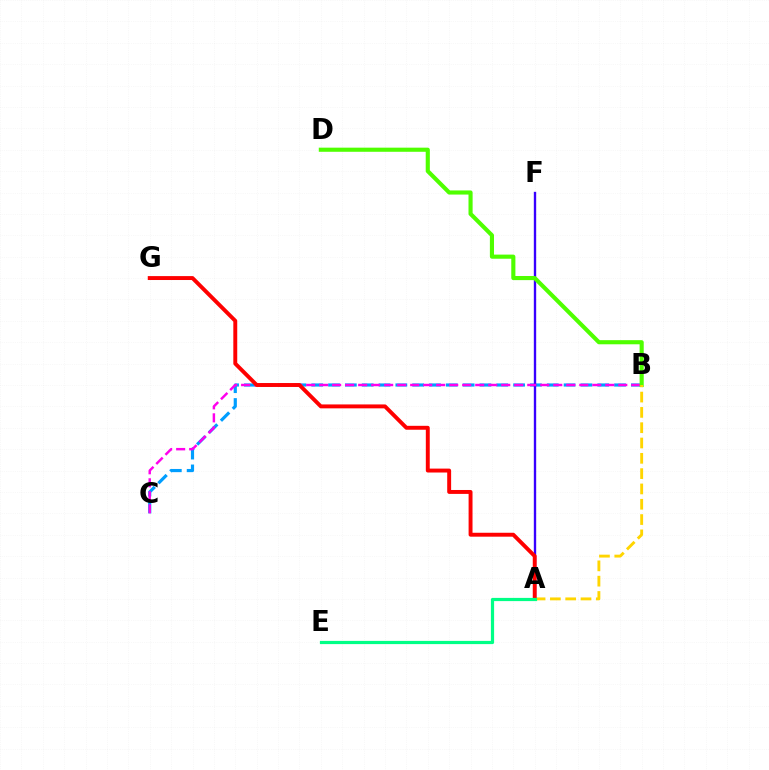{('B', 'C'): [{'color': '#009eff', 'line_style': 'dashed', 'thickness': 2.29}, {'color': '#ff00ed', 'line_style': 'dashed', 'thickness': 1.77}], ('A', 'F'): [{'color': '#3700ff', 'line_style': 'solid', 'thickness': 1.7}], ('B', 'D'): [{'color': '#4fff00', 'line_style': 'solid', 'thickness': 2.97}], ('A', 'B'): [{'color': '#ffd500', 'line_style': 'dashed', 'thickness': 2.08}], ('A', 'G'): [{'color': '#ff0000', 'line_style': 'solid', 'thickness': 2.82}], ('A', 'E'): [{'color': '#00ff86', 'line_style': 'solid', 'thickness': 2.31}]}